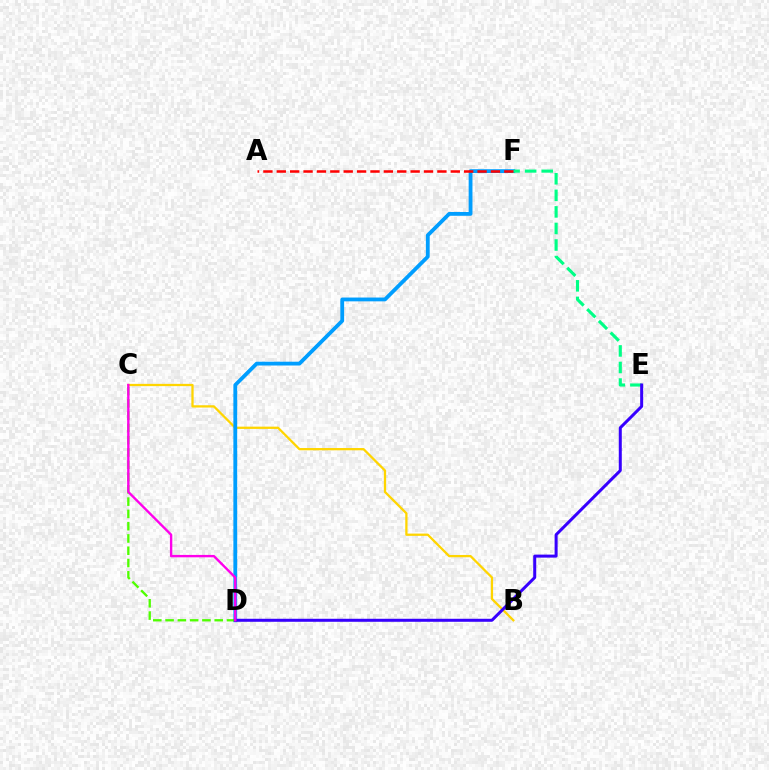{('B', 'C'): [{'color': '#ffd500', 'line_style': 'solid', 'thickness': 1.64}], ('D', 'F'): [{'color': '#009eff', 'line_style': 'solid', 'thickness': 2.74}], ('E', 'F'): [{'color': '#00ff86', 'line_style': 'dashed', 'thickness': 2.25}], ('C', 'D'): [{'color': '#4fff00', 'line_style': 'dashed', 'thickness': 1.67}, {'color': '#ff00ed', 'line_style': 'solid', 'thickness': 1.71}], ('D', 'E'): [{'color': '#3700ff', 'line_style': 'solid', 'thickness': 2.17}], ('A', 'F'): [{'color': '#ff0000', 'line_style': 'dashed', 'thickness': 1.82}]}